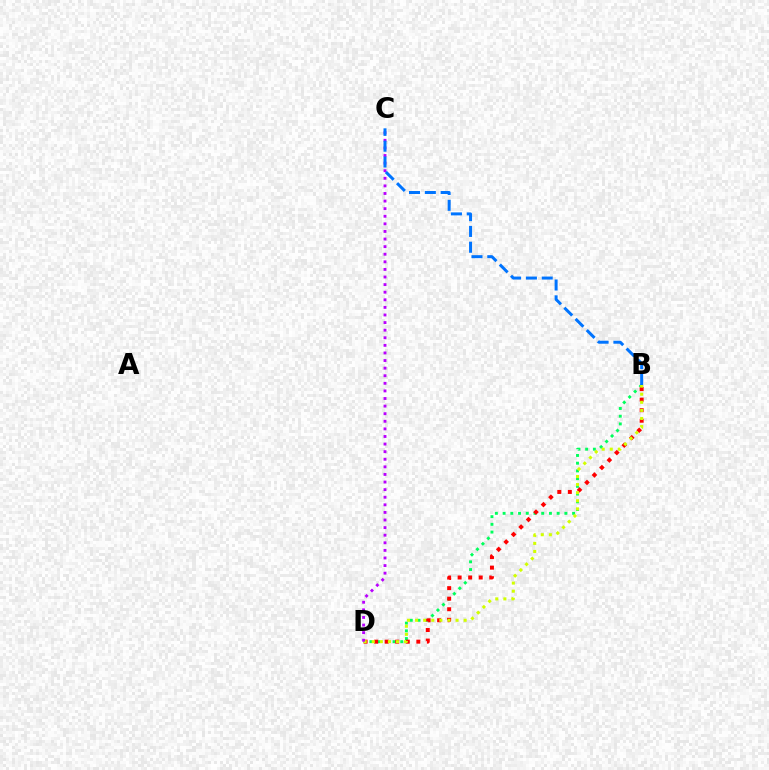{('B', 'D'): [{'color': '#00ff5c', 'line_style': 'dotted', 'thickness': 2.1}, {'color': '#ff0000', 'line_style': 'dotted', 'thickness': 2.87}, {'color': '#d1ff00', 'line_style': 'dotted', 'thickness': 2.2}], ('C', 'D'): [{'color': '#b900ff', 'line_style': 'dotted', 'thickness': 2.06}], ('B', 'C'): [{'color': '#0074ff', 'line_style': 'dashed', 'thickness': 2.15}]}